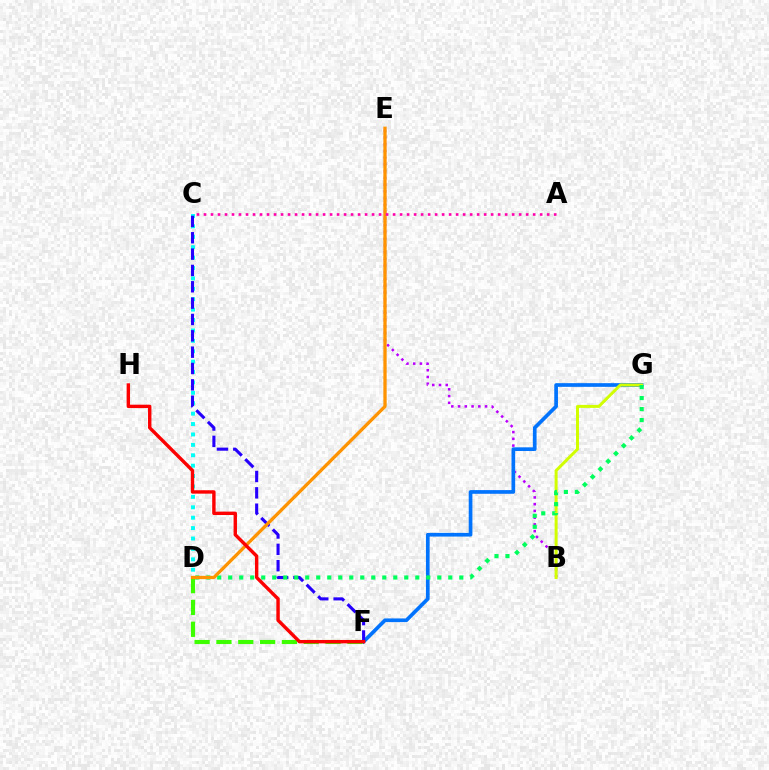{('B', 'E'): [{'color': '#b900ff', 'line_style': 'dotted', 'thickness': 1.83}], ('C', 'D'): [{'color': '#00fff6', 'line_style': 'dotted', 'thickness': 2.83}], ('F', 'G'): [{'color': '#0074ff', 'line_style': 'solid', 'thickness': 2.65}], ('B', 'G'): [{'color': '#d1ff00', 'line_style': 'solid', 'thickness': 2.16}], ('C', 'F'): [{'color': '#2500ff', 'line_style': 'dashed', 'thickness': 2.22}], ('D', 'G'): [{'color': '#00ff5c', 'line_style': 'dotted', 'thickness': 2.99}], ('D', 'F'): [{'color': '#3dff00', 'line_style': 'dashed', 'thickness': 2.97}], ('D', 'E'): [{'color': '#ff9400', 'line_style': 'solid', 'thickness': 2.38}], ('F', 'H'): [{'color': '#ff0000', 'line_style': 'solid', 'thickness': 2.45}], ('A', 'C'): [{'color': '#ff00ac', 'line_style': 'dotted', 'thickness': 1.9}]}